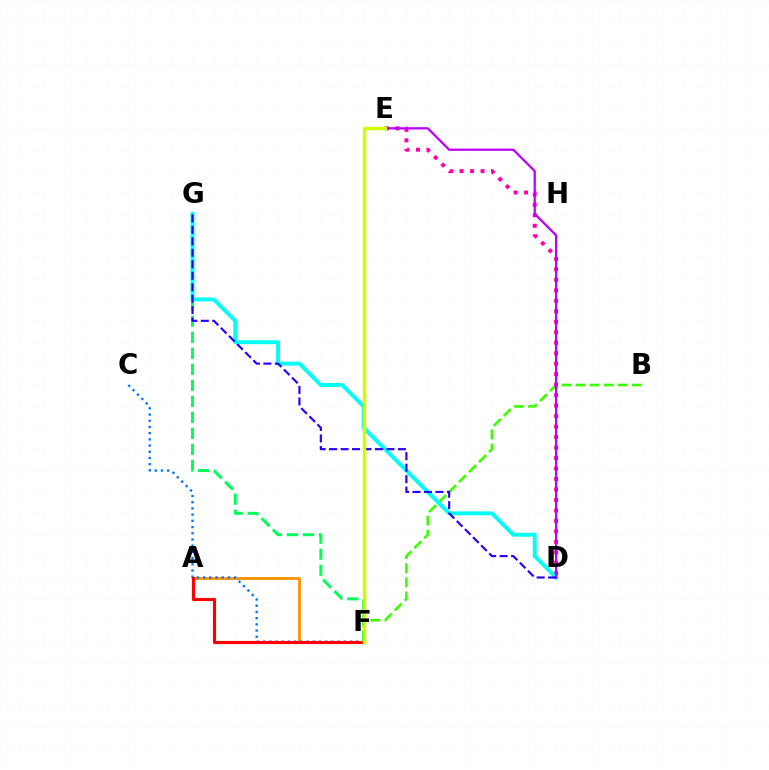{('B', 'F'): [{'color': '#3dff00', 'line_style': 'dashed', 'thickness': 1.92}], ('A', 'F'): [{'color': '#ff9400', 'line_style': 'solid', 'thickness': 2.05}, {'color': '#ff0000', 'line_style': 'solid', 'thickness': 2.26}], ('C', 'F'): [{'color': '#0074ff', 'line_style': 'dotted', 'thickness': 1.69}], ('D', 'E'): [{'color': '#ff00ac', 'line_style': 'dotted', 'thickness': 2.85}, {'color': '#b900ff', 'line_style': 'solid', 'thickness': 1.63}], ('F', 'G'): [{'color': '#00ff5c', 'line_style': 'dashed', 'thickness': 2.18}], ('D', 'G'): [{'color': '#00fff6', 'line_style': 'solid', 'thickness': 2.83}, {'color': '#2500ff', 'line_style': 'dashed', 'thickness': 1.56}], ('E', 'F'): [{'color': '#d1ff00', 'line_style': 'solid', 'thickness': 2.47}]}